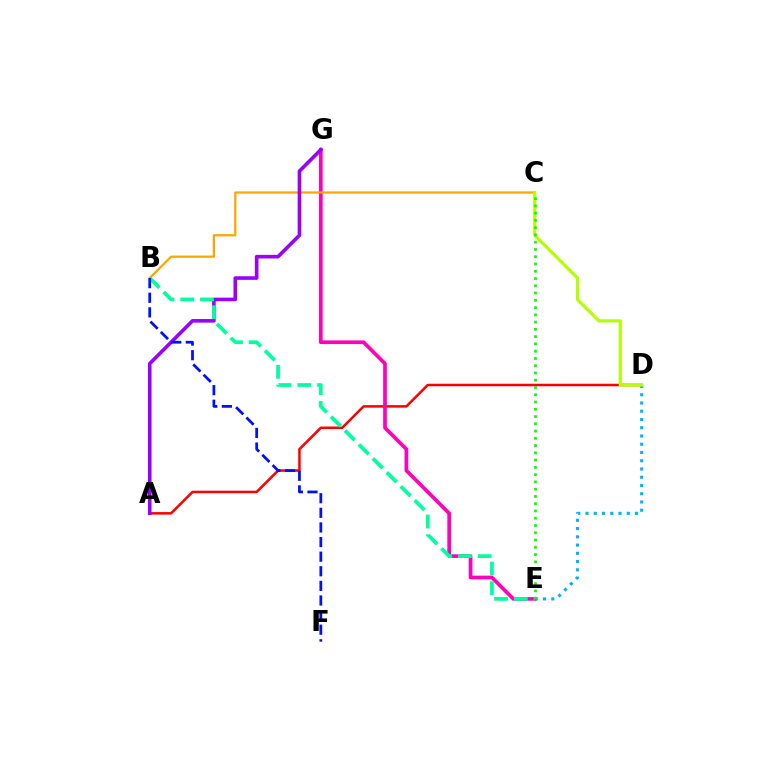{('A', 'D'): [{'color': '#ff0000', 'line_style': 'solid', 'thickness': 1.81}], ('D', 'E'): [{'color': '#00b5ff', 'line_style': 'dotted', 'thickness': 2.24}], ('E', 'G'): [{'color': '#ff00bd', 'line_style': 'solid', 'thickness': 2.65}], ('B', 'C'): [{'color': '#ffa500', 'line_style': 'solid', 'thickness': 1.61}], ('C', 'D'): [{'color': '#b3ff00', 'line_style': 'solid', 'thickness': 2.28}], ('A', 'G'): [{'color': '#9b00ff', 'line_style': 'solid', 'thickness': 2.6}], ('B', 'E'): [{'color': '#00ff9d', 'line_style': 'dashed', 'thickness': 2.68}], ('C', 'E'): [{'color': '#08ff00', 'line_style': 'dotted', 'thickness': 1.97}], ('B', 'F'): [{'color': '#0010ff', 'line_style': 'dashed', 'thickness': 1.98}]}